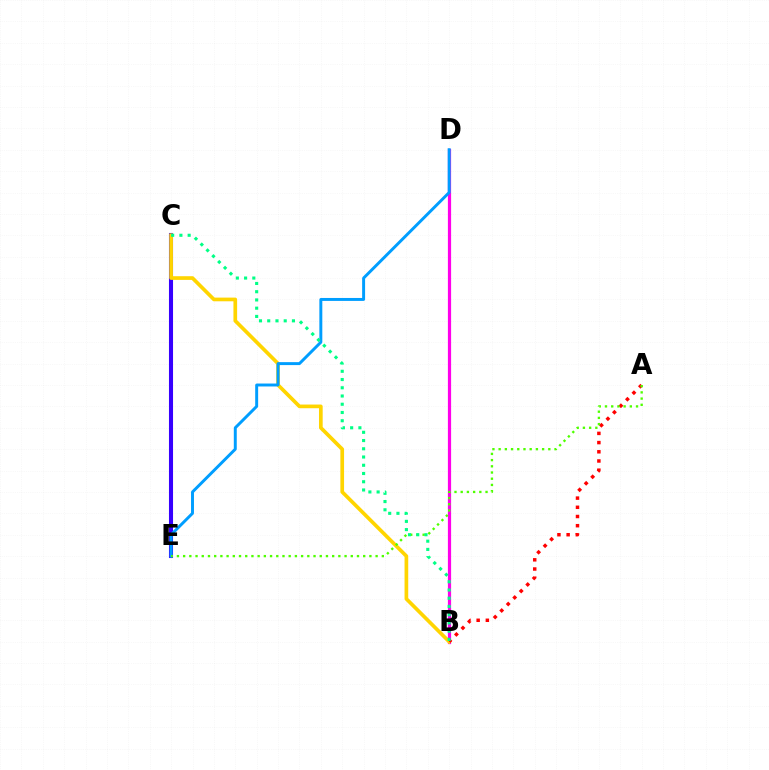{('B', 'D'): [{'color': '#ff00ed', 'line_style': 'solid', 'thickness': 2.31}], ('C', 'E'): [{'color': '#3700ff', 'line_style': 'solid', 'thickness': 2.93}], ('B', 'C'): [{'color': '#ffd500', 'line_style': 'solid', 'thickness': 2.65}, {'color': '#00ff86', 'line_style': 'dotted', 'thickness': 2.24}], ('D', 'E'): [{'color': '#009eff', 'line_style': 'solid', 'thickness': 2.12}], ('A', 'B'): [{'color': '#ff0000', 'line_style': 'dotted', 'thickness': 2.5}], ('A', 'E'): [{'color': '#4fff00', 'line_style': 'dotted', 'thickness': 1.69}]}